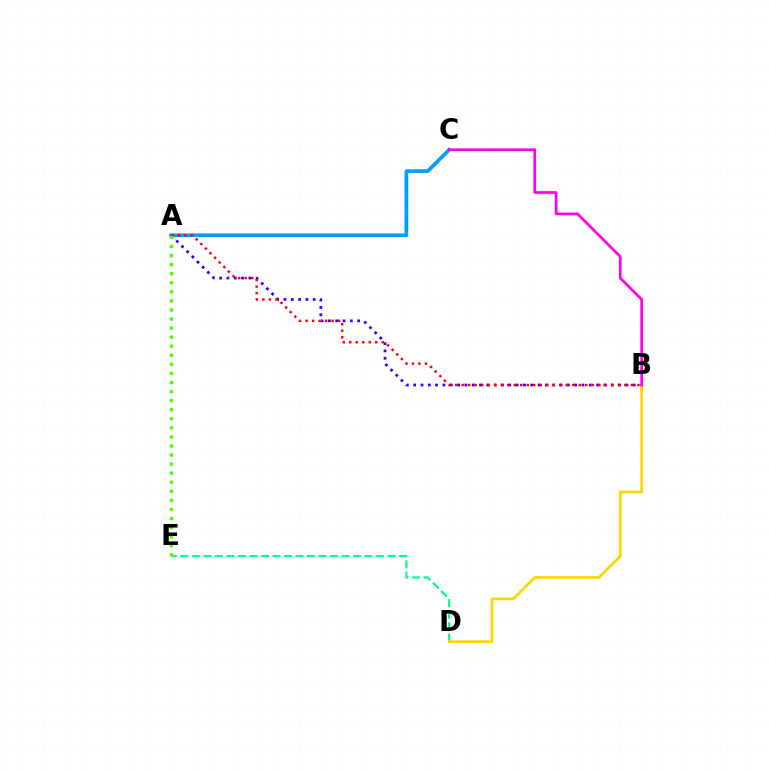{('A', 'C'): [{'color': '#009eff', 'line_style': 'solid', 'thickness': 2.67}], ('A', 'B'): [{'color': '#3700ff', 'line_style': 'dotted', 'thickness': 1.99}, {'color': '#ff0000', 'line_style': 'dotted', 'thickness': 1.77}], ('D', 'E'): [{'color': '#00ff86', 'line_style': 'dashed', 'thickness': 1.56}], ('B', 'D'): [{'color': '#ffd500', 'line_style': 'solid', 'thickness': 2.0}], ('A', 'E'): [{'color': '#4fff00', 'line_style': 'dotted', 'thickness': 2.46}], ('B', 'C'): [{'color': '#ff00ed', 'line_style': 'solid', 'thickness': 1.95}]}